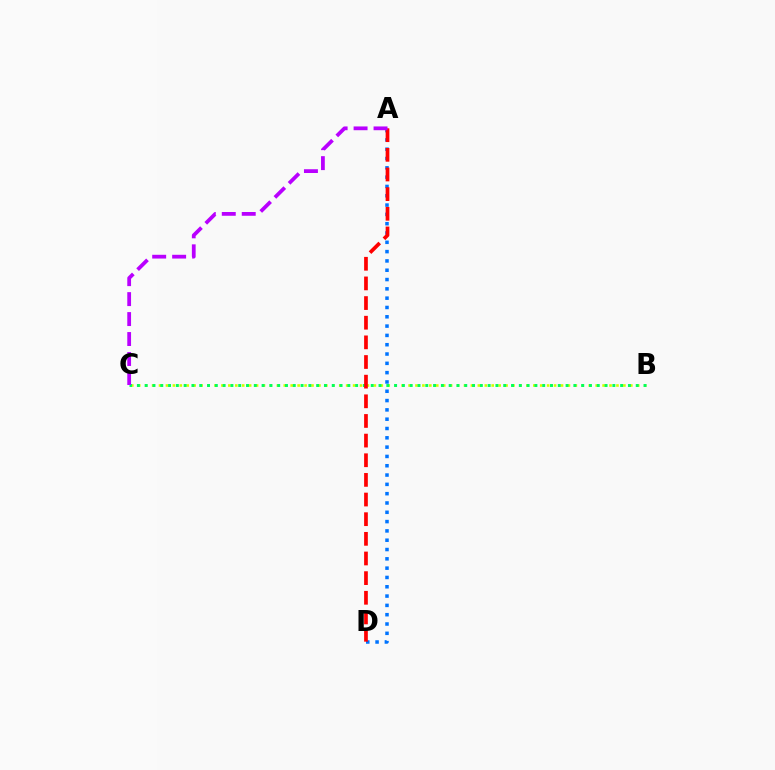{('B', 'C'): [{'color': '#d1ff00', 'line_style': 'dotted', 'thickness': 1.88}, {'color': '#00ff5c', 'line_style': 'dotted', 'thickness': 2.12}], ('A', 'D'): [{'color': '#0074ff', 'line_style': 'dotted', 'thickness': 2.53}, {'color': '#ff0000', 'line_style': 'dashed', 'thickness': 2.67}], ('A', 'C'): [{'color': '#b900ff', 'line_style': 'dashed', 'thickness': 2.71}]}